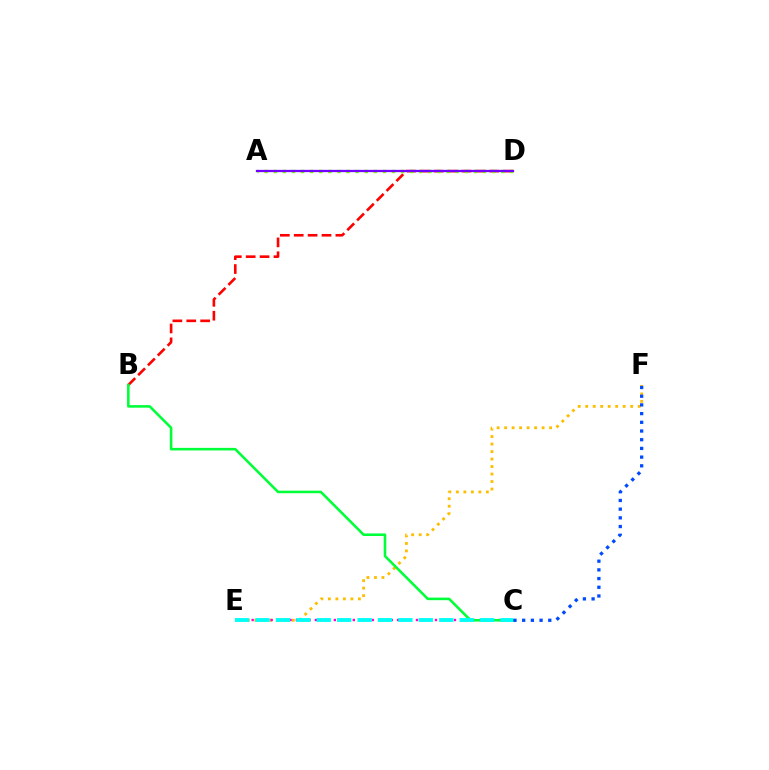{('E', 'F'): [{'color': '#ffbd00', 'line_style': 'dotted', 'thickness': 2.04}], ('C', 'E'): [{'color': '#ff00cf', 'line_style': 'dotted', 'thickness': 1.72}, {'color': '#00fff6', 'line_style': 'dashed', 'thickness': 2.77}], ('B', 'D'): [{'color': '#ff0000', 'line_style': 'dashed', 'thickness': 1.89}], ('A', 'D'): [{'color': '#84ff00', 'line_style': 'dotted', 'thickness': 2.47}, {'color': '#7200ff', 'line_style': 'solid', 'thickness': 1.64}], ('B', 'C'): [{'color': '#00ff39', 'line_style': 'solid', 'thickness': 1.85}], ('C', 'F'): [{'color': '#004bff', 'line_style': 'dotted', 'thickness': 2.36}]}